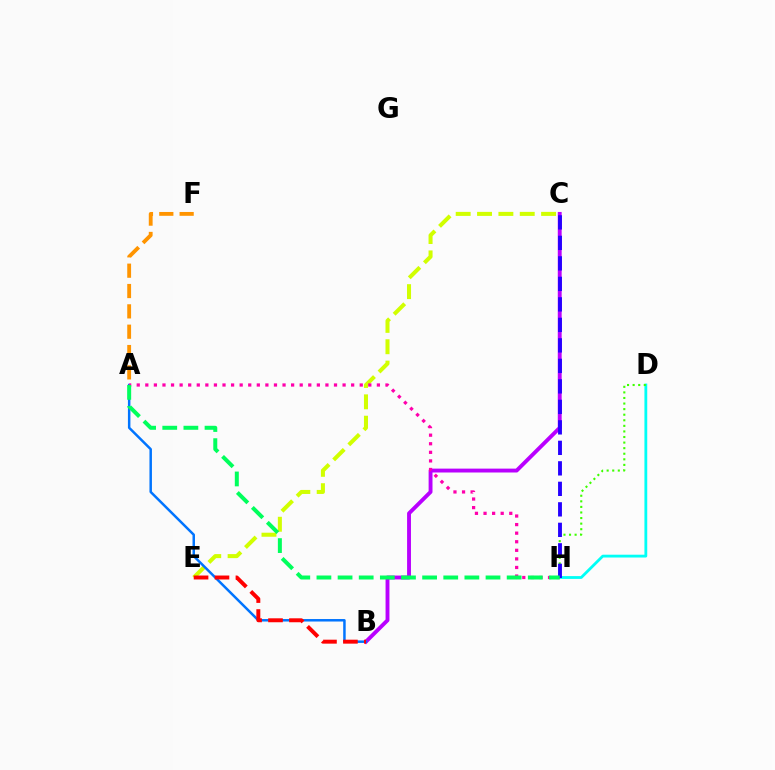{('B', 'C'): [{'color': '#b900ff', 'line_style': 'solid', 'thickness': 2.79}], ('C', 'E'): [{'color': '#d1ff00', 'line_style': 'dashed', 'thickness': 2.9}], ('D', 'H'): [{'color': '#00fff6', 'line_style': 'solid', 'thickness': 2.02}, {'color': '#3dff00', 'line_style': 'dotted', 'thickness': 1.52}], ('A', 'F'): [{'color': '#ff9400', 'line_style': 'dashed', 'thickness': 2.76}], ('A', 'B'): [{'color': '#0074ff', 'line_style': 'solid', 'thickness': 1.79}], ('A', 'H'): [{'color': '#ff00ac', 'line_style': 'dotted', 'thickness': 2.33}, {'color': '#00ff5c', 'line_style': 'dashed', 'thickness': 2.87}], ('B', 'E'): [{'color': '#ff0000', 'line_style': 'dashed', 'thickness': 2.84}], ('C', 'H'): [{'color': '#2500ff', 'line_style': 'dashed', 'thickness': 2.78}]}